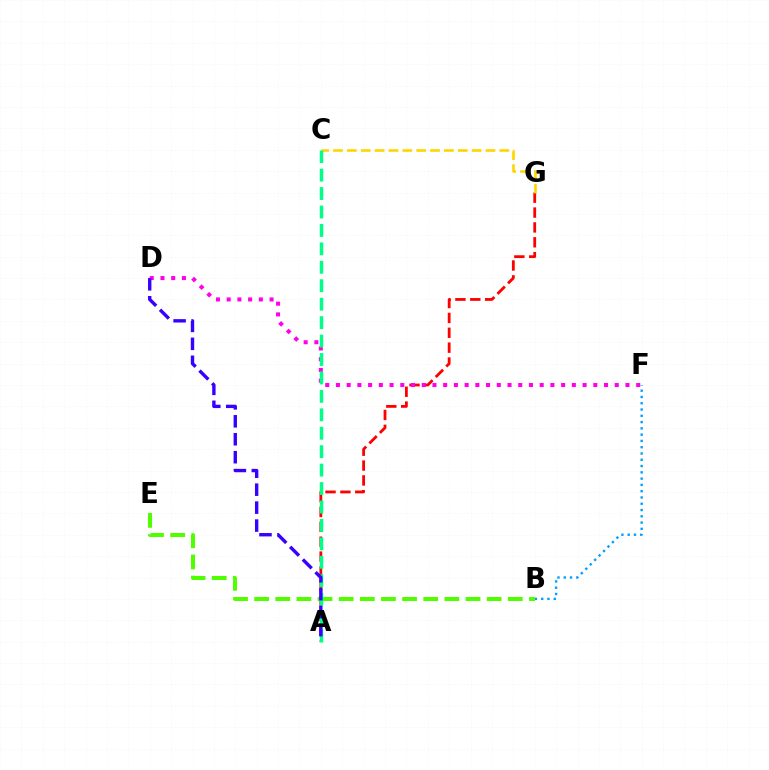{('A', 'G'): [{'color': '#ff0000', 'line_style': 'dashed', 'thickness': 2.02}], ('D', 'F'): [{'color': '#ff00ed', 'line_style': 'dotted', 'thickness': 2.91}], ('B', 'F'): [{'color': '#009eff', 'line_style': 'dotted', 'thickness': 1.71}], ('C', 'G'): [{'color': '#ffd500', 'line_style': 'dashed', 'thickness': 1.88}], ('B', 'E'): [{'color': '#4fff00', 'line_style': 'dashed', 'thickness': 2.87}], ('A', 'C'): [{'color': '#00ff86', 'line_style': 'dashed', 'thickness': 2.5}], ('A', 'D'): [{'color': '#3700ff', 'line_style': 'dashed', 'thickness': 2.44}]}